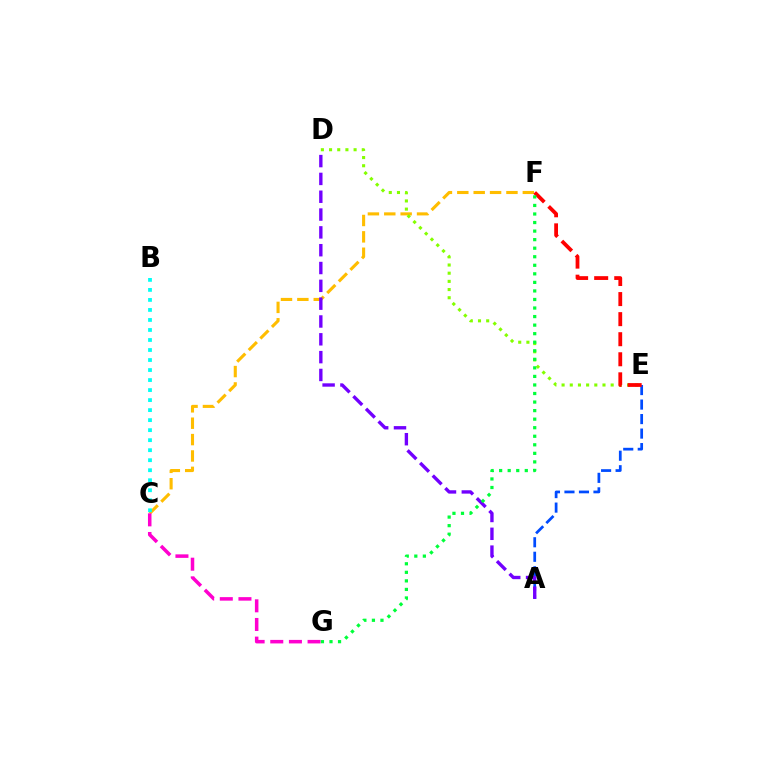{('C', 'F'): [{'color': '#ffbd00', 'line_style': 'dashed', 'thickness': 2.23}], ('A', 'E'): [{'color': '#004bff', 'line_style': 'dashed', 'thickness': 1.97}], ('D', 'E'): [{'color': '#84ff00', 'line_style': 'dotted', 'thickness': 2.22}], ('E', 'F'): [{'color': '#ff0000', 'line_style': 'dashed', 'thickness': 2.73}], ('B', 'C'): [{'color': '#00fff6', 'line_style': 'dotted', 'thickness': 2.72}], ('A', 'D'): [{'color': '#7200ff', 'line_style': 'dashed', 'thickness': 2.42}], ('C', 'G'): [{'color': '#ff00cf', 'line_style': 'dashed', 'thickness': 2.53}], ('F', 'G'): [{'color': '#00ff39', 'line_style': 'dotted', 'thickness': 2.32}]}